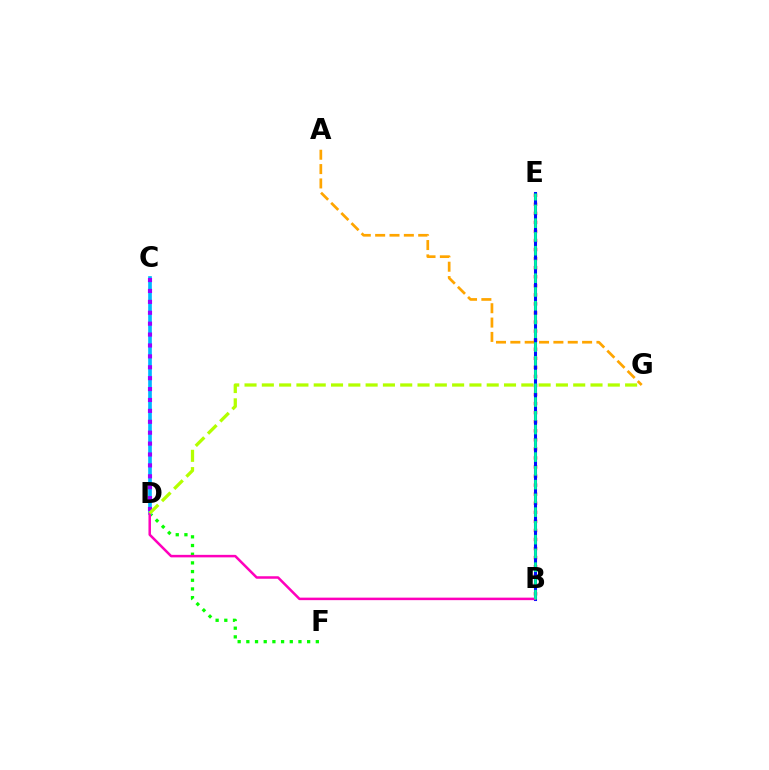{('B', 'E'): [{'color': '#ff0000', 'line_style': 'dotted', 'thickness': 2.46}, {'color': '#0010ff', 'line_style': 'solid', 'thickness': 2.2}, {'color': '#00ff9d', 'line_style': 'dashed', 'thickness': 1.87}], ('D', 'F'): [{'color': '#08ff00', 'line_style': 'dotted', 'thickness': 2.36}], ('A', 'G'): [{'color': '#ffa500', 'line_style': 'dashed', 'thickness': 1.95}], ('C', 'D'): [{'color': '#00b5ff', 'line_style': 'solid', 'thickness': 2.64}, {'color': '#9b00ff', 'line_style': 'dotted', 'thickness': 2.96}], ('B', 'D'): [{'color': '#ff00bd', 'line_style': 'solid', 'thickness': 1.81}], ('D', 'G'): [{'color': '#b3ff00', 'line_style': 'dashed', 'thickness': 2.35}]}